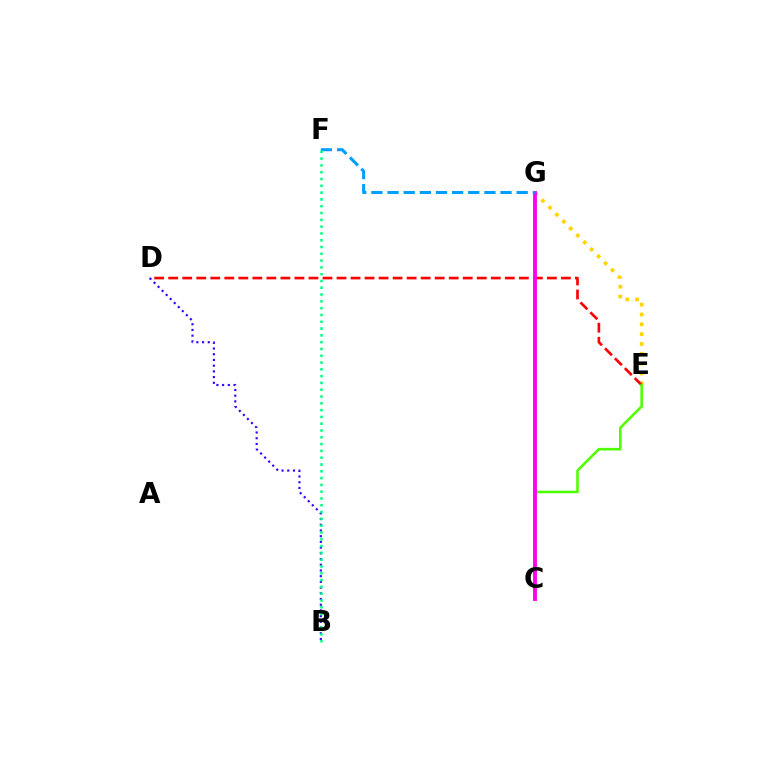{('E', 'G'): [{'color': '#ffd500', 'line_style': 'dotted', 'thickness': 2.67}], ('D', 'E'): [{'color': '#ff0000', 'line_style': 'dashed', 'thickness': 1.91}], ('C', 'E'): [{'color': '#4fff00', 'line_style': 'solid', 'thickness': 1.87}], ('B', 'D'): [{'color': '#3700ff', 'line_style': 'dotted', 'thickness': 1.55}], ('C', 'G'): [{'color': '#ff00ed', 'line_style': 'solid', 'thickness': 2.77}], ('F', 'G'): [{'color': '#009eff', 'line_style': 'dashed', 'thickness': 2.19}], ('B', 'F'): [{'color': '#00ff86', 'line_style': 'dotted', 'thickness': 1.85}]}